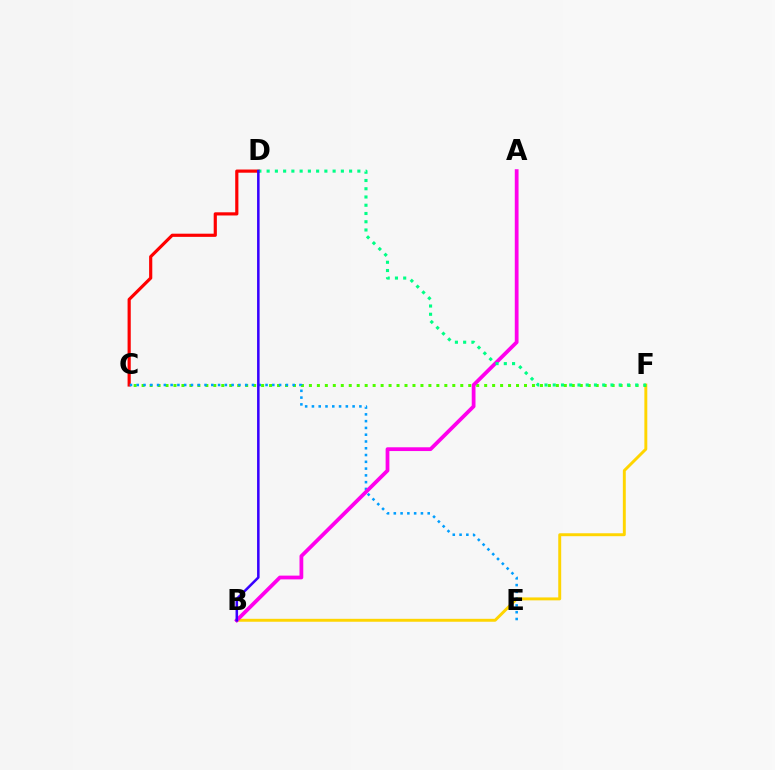{('B', 'F'): [{'color': '#ffd500', 'line_style': 'solid', 'thickness': 2.11}], ('C', 'D'): [{'color': '#ff0000', 'line_style': 'solid', 'thickness': 2.28}], ('C', 'F'): [{'color': '#4fff00', 'line_style': 'dotted', 'thickness': 2.16}], ('C', 'E'): [{'color': '#009eff', 'line_style': 'dotted', 'thickness': 1.84}], ('A', 'B'): [{'color': '#ff00ed', 'line_style': 'solid', 'thickness': 2.71}], ('D', 'F'): [{'color': '#00ff86', 'line_style': 'dotted', 'thickness': 2.24}], ('B', 'D'): [{'color': '#3700ff', 'line_style': 'solid', 'thickness': 1.83}]}